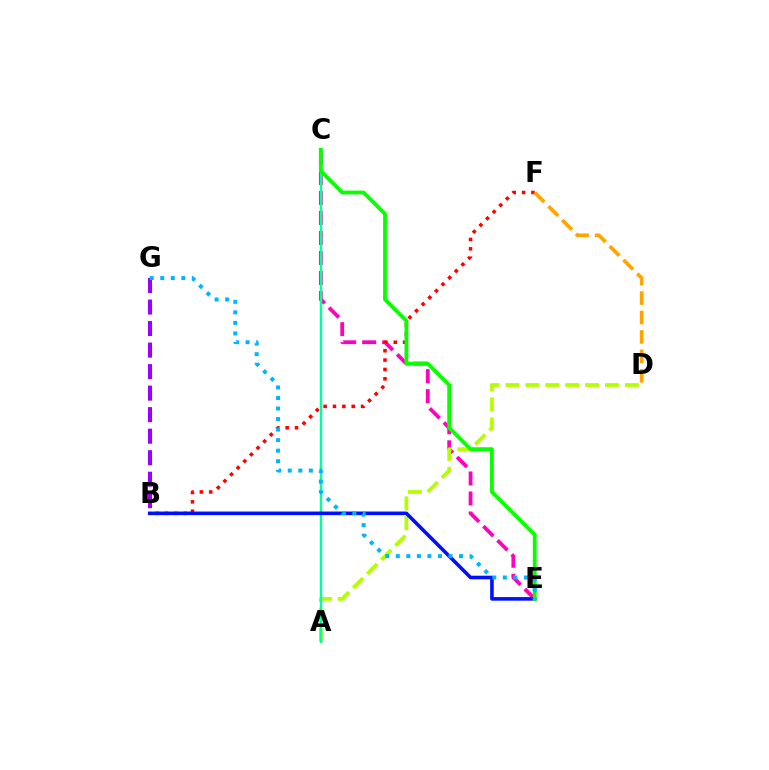{('C', 'E'): [{'color': '#ff00bd', 'line_style': 'dashed', 'thickness': 2.72}, {'color': '#08ff00', 'line_style': 'solid', 'thickness': 2.75}], ('B', 'F'): [{'color': '#ff0000', 'line_style': 'dotted', 'thickness': 2.54}], ('A', 'D'): [{'color': '#b3ff00', 'line_style': 'dashed', 'thickness': 2.71}], ('A', 'C'): [{'color': '#00ff9d', 'line_style': 'solid', 'thickness': 1.74}], ('D', 'F'): [{'color': '#ffa500', 'line_style': 'dashed', 'thickness': 2.64}], ('B', 'E'): [{'color': '#0010ff', 'line_style': 'solid', 'thickness': 2.59}], ('B', 'G'): [{'color': '#9b00ff', 'line_style': 'dashed', 'thickness': 2.92}], ('E', 'G'): [{'color': '#00b5ff', 'line_style': 'dotted', 'thickness': 2.86}]}